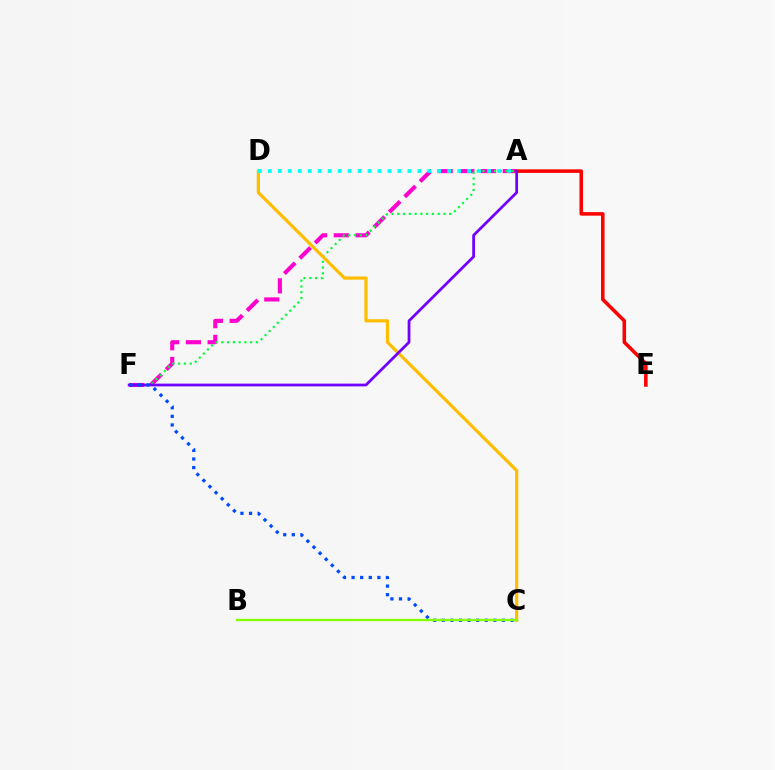{('A', 'F'): [{'color': '#ff00cf', 'line_style': 'dashed', 'thickness': 2.95}, {'color': '#00ff39', 'line_style': 'dotted', 'thickness': 1.57}, {'color': '#7200ff', 'line_style': 'solid', 'thickness': 1.98}], ('A', 'E'): [{'color': '#ff0000', 'line_style': 'solid', 'thickness': 2.56}], ('C', 'D'): [{'color': '#ffbd00', 'line_style': 'solid', 'thickness': 2.3}], ('A', 'D'): [{'color': '#00fff6', 'line_style': 'dotted', 'thickness': 2.71}], ('C', 'F'): [{'color': '#004bff', 'line_style': 'dotted', 'thickness': 2.34}], ('B', 'C'): [{'color': '#84ff00', 'line_style': 'solid', 'thickness': 1.67}]}